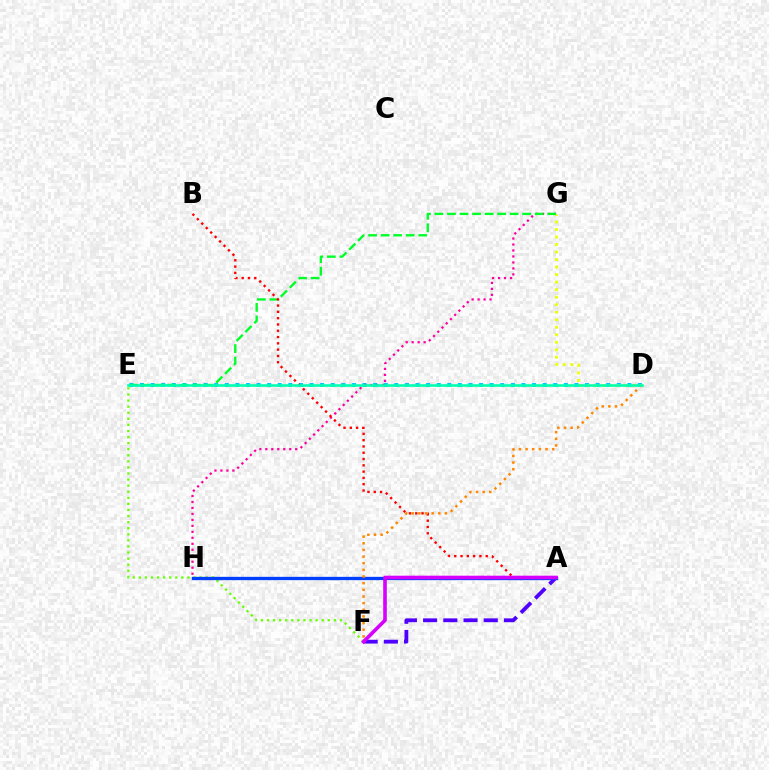{('D', 'E'): [{'color': '#00c7ff', 'line_style': 'dotted', 'thickness': 2.88}, {'color': '#00ffaf', 'line_style': 'solid', 'thickness': 1.85}], ('G', 'H'): [{'color': '#ff00a0', 'line_style': 'dotted', 'thickness': 1.62}], ('D', 'G'): [{'color': '#eeff00', 'line_style': 'dotted', 'thickness': 2.04}], ('A', 'F'): [{'color': '#4f00ff', 'line_style': 'dashed', 'thickness': 2.75}, {'color': '#d600ff', 'line_style': 'solid', 'thickness': 2.61}], ('E', 'F'): [{'color': '#66ff00', 'line_style': 'dotted', 'thickness': 1.65}], ('E', 'G'): [{'color': '#00ff27', 'line_style': 'dashed', 'thickness': 1.7}], ('A', 'B'): [{'color': '#ff0000', 'line_style': 'dotted', 'thickness': 1.71}], ('A', 'H'): [{'color': '#003fff', 'line_style': 'solid', 'thickness': 2.39}], ('D', 'F'): [{'color': '#ff8800', 'line_style': 'dotted', 'thickness': 1.81}]}